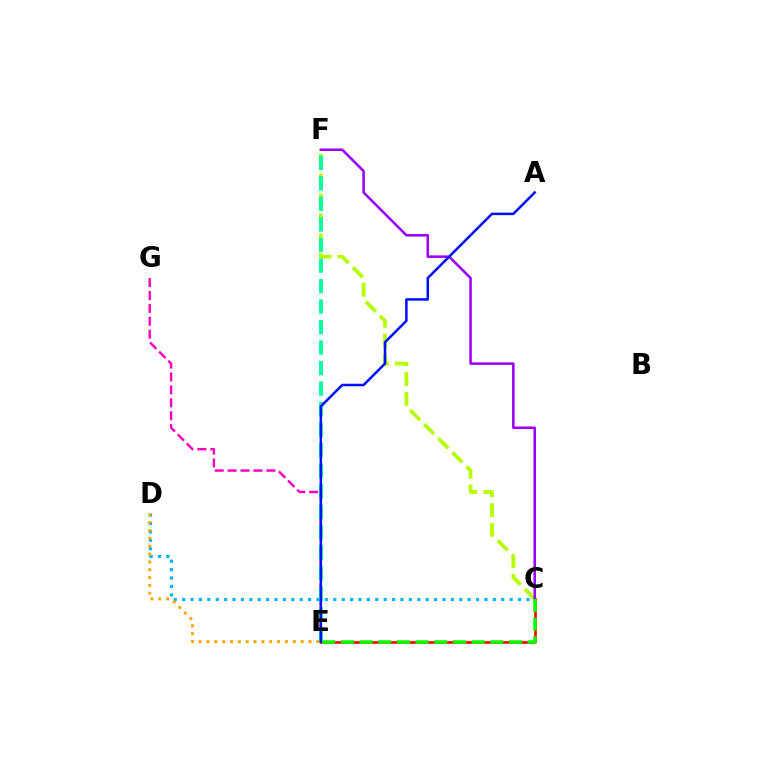{('E', 'G'): [{'color': '#ff00bd', 'line_style': 'dashed', 'thickness': 1.75}], ('C', 'F'): [{'color': '#b3ff00', 'line_style': 'dashed', 'thickness': 2.7}, {'color': '#9b00ff', 'line_style': 'solid', 'thickness': 1.83}], ('C', 'D'): [{'color': '#00b5ff', 'line_style': 'dotted', 'thickness': 2.28}], ('C', 'E'): [{'color': '#ff0000', 'line_style': 'solid', 'thickness': 1.92}, {'color': '#08ff00', 'line_style': 'dashed', 'thickness': 2.54}], ('D', 'E'): [{'color': '#ffa500', 'line_style': 'dotted', 'thickness': 2.13}], ('E', 'F'): [{'color': '#00ff9d', 'line_style': 'dashed', 'thickness': 2.79}], ('A', 'E'): [{'color': '#0010ff', 'line_style': 'solid', 'thickness': 1.81}]}